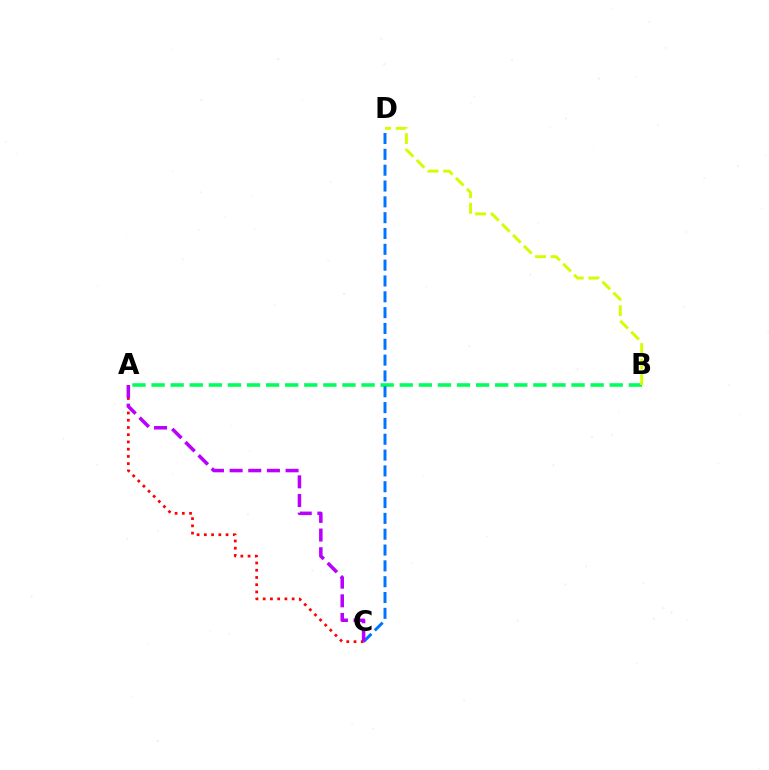{('A', 'C'): [{'color': '#ff0000', 'line_style': 'dotted', 'thickness': 1.97}, {'color': '#b900ff', 'line_style': 'dashed', 'thickness': 2.53}], ('A', 'B'): [{'color': '#00ff5c', 'line_style': 'dashed', 'thickness': 2.59}], ('C', 'D'): [{'color': '#0074ff', 'line_style': 'dashed', 'thickness': 2.15}], ('B', 'D'): [{'color': '#d1ff00', 'line_style': 'dashed', 'thickness': 2.11}]}